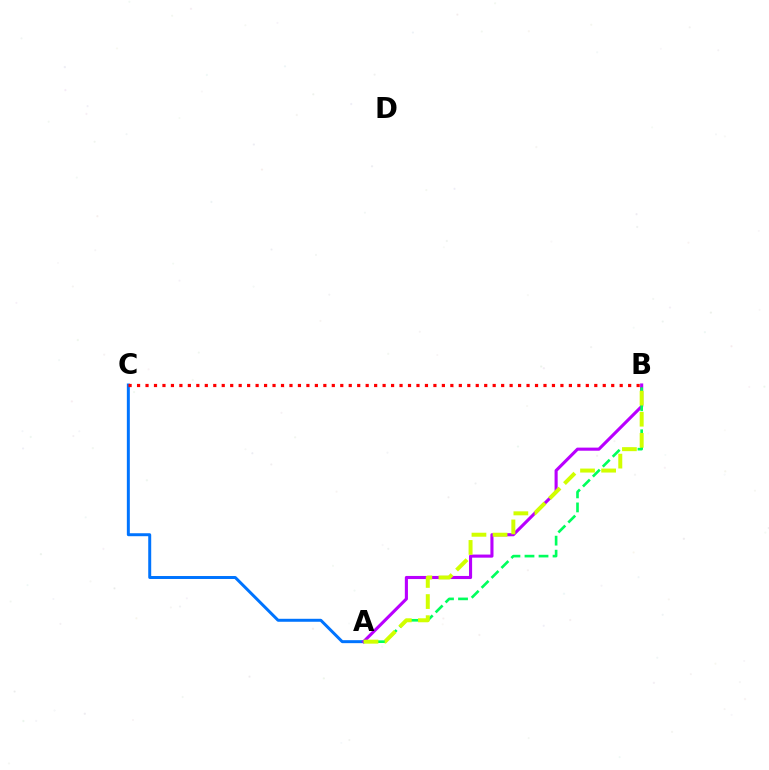{('A', 'C'): [{'color': '#0074ff', 'line_style': 'solid', 'thickness': 2.14}], ('A', 'B'): [{'color': '#b900ff', 'line_style': 'solid', 'thickness': 2.23}, {'color': '#00ff5c', 'line_style': 'dashed', 'thickness': 1.91}, {'color': '#d1ff00', 'line_style': 'dashed', 'thickness': 2.87}], ('B', 'C'): [{'color': '#ff0000', 'line_style': 'dotted', 'thickness': 2.3}]}